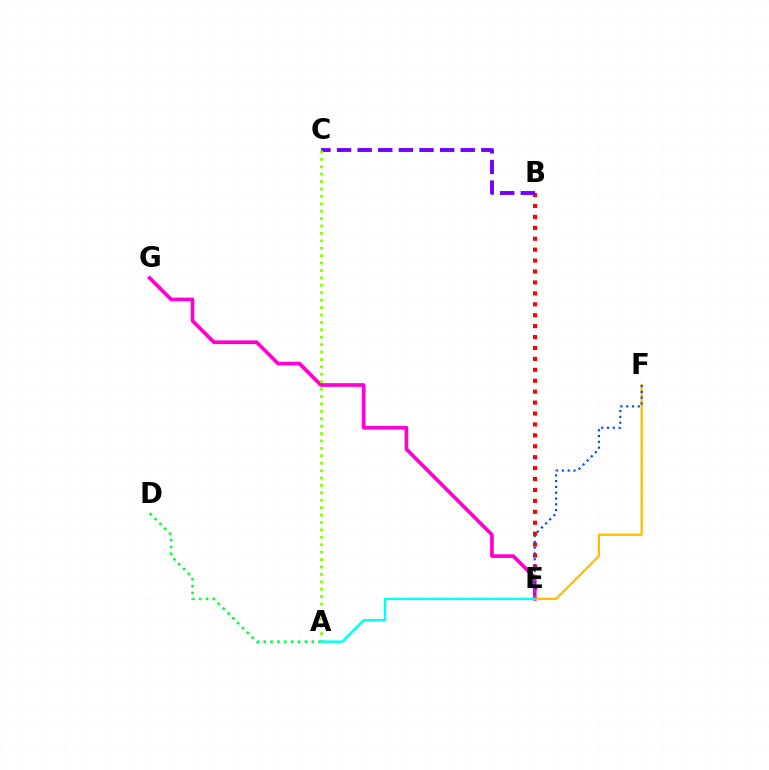{('B', 'E'): [{'color': '#ff0000', 'line_style': 'dotted', 'thickness': 2.97}], ('E', 'G'): [{'color': '#ff00cf', 'line_style': 'solid', 'thickness': 2.66}], ('B', 'C'): [{'color': '#7200ff', 'line_style': 'dashed', 'thickness': 2.8}], ('A', 'D'): [{'color': '#00ff39', 'line_style': 'dotted', 'thickness': 1.86}], ('A', 'C'): [{'color': '#84ff00', 'line_style': 'dotted', 'thickness': 2.01}], ('E', 'F'): [{'color': '#ffbd00', 'line_style': 'solid', 'thickness': 1.65}, {'color': '#004bff', 'line_style': 'dotted', 'thickness': 1.57}], ('A', 'E'): [{'color': '#00fff6', 'line_style': 'solid', 'thickness': 1.78}]}